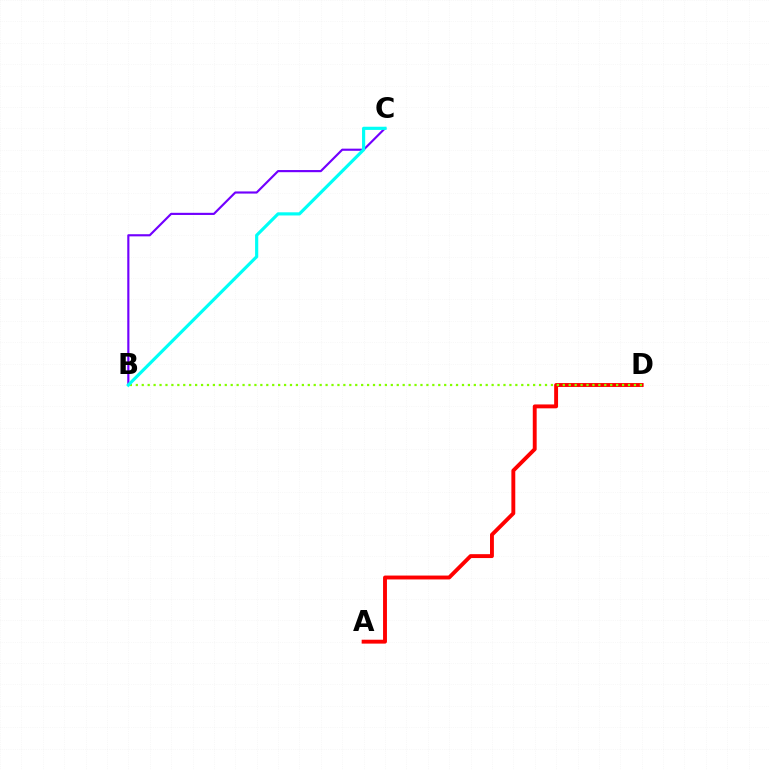{('B', 'C'): [{'color': '#7200ff', 'line_style': 'solid', 'thickness': 1.55}, {'color': '#00fff6', 'line_style': 'solid', 'thickness': 2.28}], ('A', 'D'): [{'color': '#ff0000', 'line_style': 'solid', 'thickness': 2.8}], ('B', 'D'): [{'color': '#84ff00', 'line_style': 'dotted', 'thickness': 1.61}]}